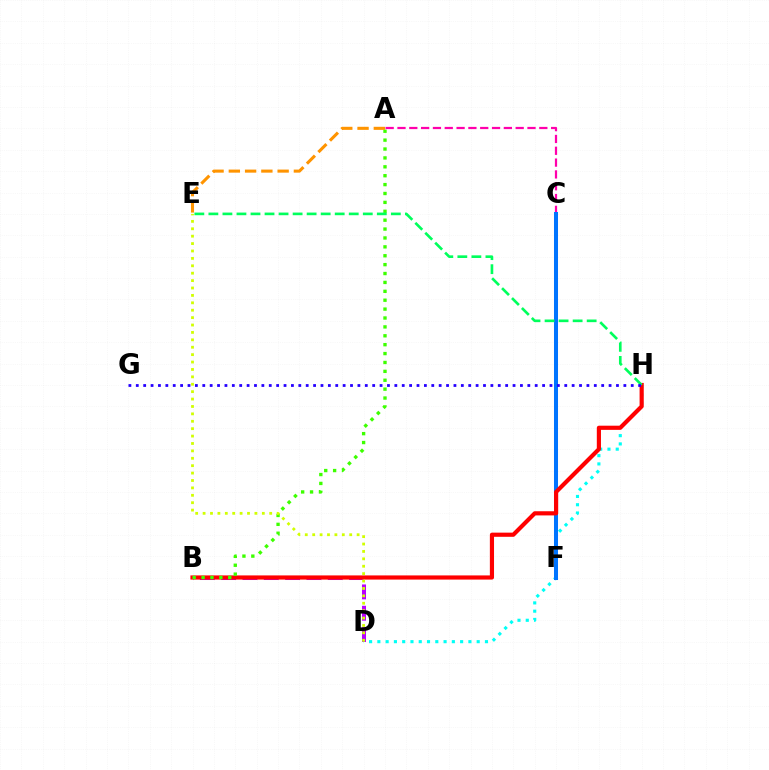{('B', 'D'): [{'color': '#b900ff', 'line_style': 'dashed', 'thickness': 2.9}], ('D', 'H'): [{'color': '#00fff6', 'line_style': 'dotted', 'thickness': 2.25}], ('A', 'C'): [{'color': '#ff00ac', 'line_style': 'dashed', 'thickness': 1.61}], ('C', 'F'): [{'color': '#0074ff', 'line_style': 'solid', 'thickness': 2.89}], ('B', 'H'): [{'color': '#ff0000', 'line_style': 'solid', 'thickness': 3.0}], ('A', 'B'): [{'color': '#3dff00', 'line_style': 'dotted', 'thickness': 2.42}], ('E', 'H'): [{'color': '#00ff5c', 'line_style': 'dashed', 'thickness': 1.91}], ('G', 'H'): [{'color': '#2500ff', 'line_style': 'dotted', 'thickness': 2.01}], ('D', 'E'): [{'color': '#d1ff00', 'line_style': 'dotted', 'thickness': 2.01}], ('A', 'E'): [{'color': '#ff9400', 'line_style': 'dashed', 'thickness': 2.21}]}